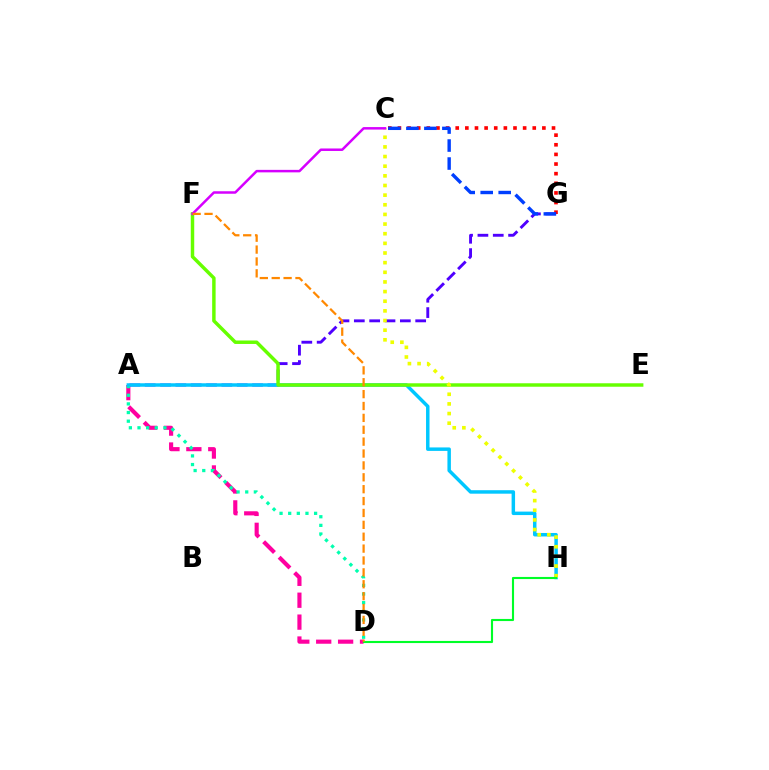{('C', 'G'): [{'color': '#ff0000', 'line_style': 'dotted', 'thickness': 2.62}, {'color': '#003fff', 'line_style': 'dashed', 'thickness': 2.44}], ('A', 'D'): [{'color': '#ff00a0', 'line_style': 'dashed', 'thickness': 2.98}, {'color': '#00ffaf', 'line_style': 'dotted', 'thickness': 2.35}], ('A', 'G'): [{'color': '#4f00ff', 'line_style': 'dashed', 'thickness': 2.08}], ('A', 'H'): [{'color': '#00c7ff', 'line_style': 'solid', 'thickness': 2.5}], ('E', 'F'): [{'color': '#66ff00', 'line_style': 'solid', 'thickness': 2.49}], ('C', 'H'): [{'color': '#eeff00', 'line_style': 'dotted', 'thickness': 2.62}], ('D', 'H'): [{'color': '#00ff27', 'line_style': 'solid', 'thickness': 1.52}], ('C', 'F'): [{'color': '#d600ff', 'line_style': 'solid', 'thickness': 1.8}], ('D', 'F'): [{'color': '#ff8800', 'line_style': 'dashed', 'thickness': 1.61}]}